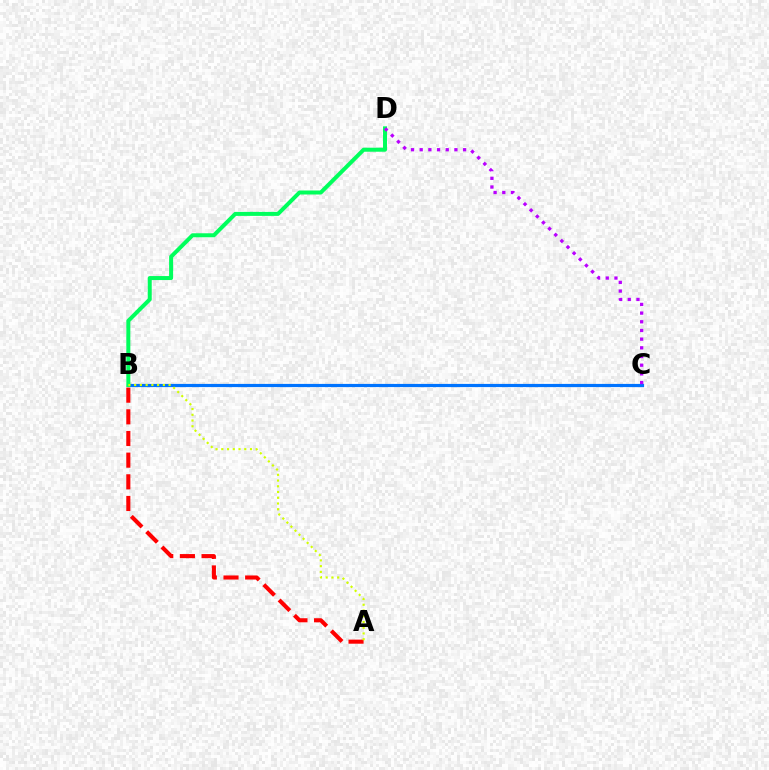{('B', 'C'): [{'color': '#0074ff', 'line_style': 'solid', 'thickness': 2.3}], ('B', 'D'): [{'color': '#00ff5c', 'line_style': 'solid', 'thickness': 2.88}], ('C', 'D'): [{'color': '#b900ff', 'line_style': 'dotted', 'thickness': 2.36}], ('A', 'B'): [{'color': '#ff0000', 'line_style': 'dashed', 'thickness': 2.94}, {'color': '#d1ff00', 'line_style': 'dotted', 'thickness': 1.56}]}